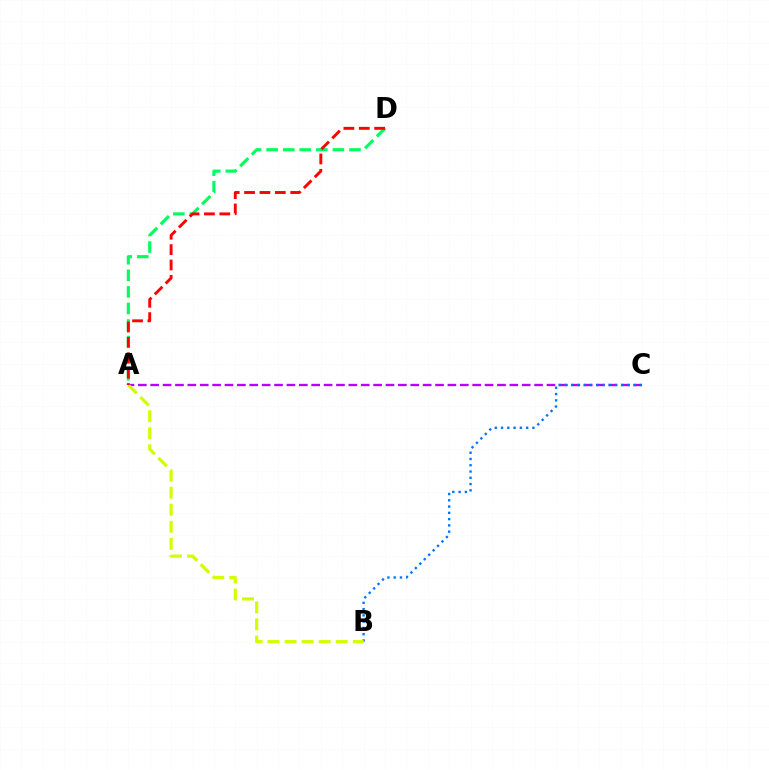{('A', 'D'): [{'color': '#00ff5c', 'line_style': 'dashed', 'thickness': 2.25}, {'color': '#ff0000', 'line_style': 'dashed', 'thickness': 2.09}], ('A', 'C'): [{'color': '#b900ff', 'line_style': 'dashed', 'thickness': 1.68}], ('B', 'C'): [{'color': '#0074ff', 'line_style': 'dotted', 'thickness': 1.7}], ('A', 'B'): [{'color': '#d1ff00', 'line_style': 'dashed', 'thickness': 2.32}]}